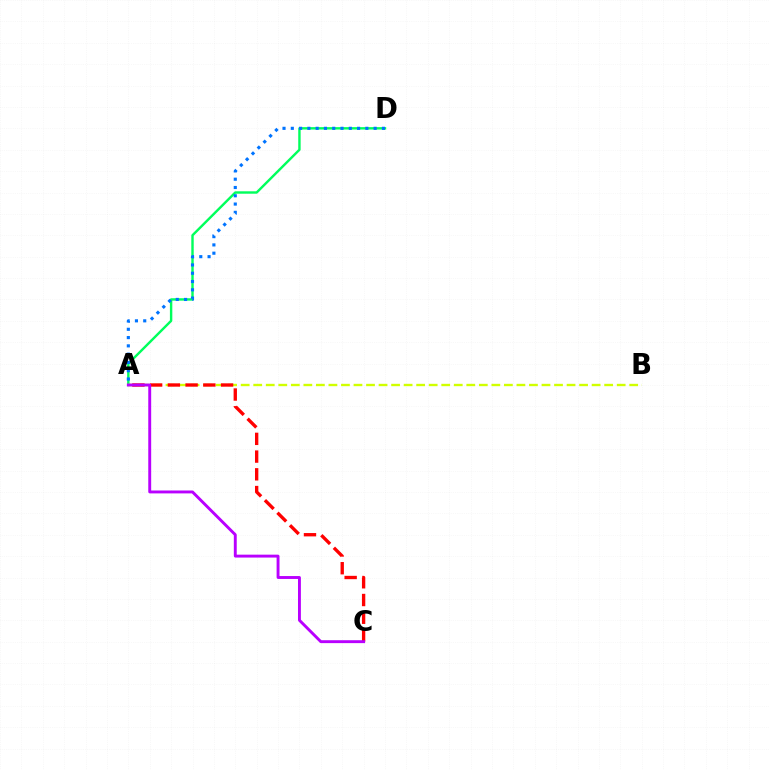{('A', 'D'): [{'color': '#00ff5c', 'line_style': 'solid', 'thickness': 1.74}, {'color': '#0074ff', 'line_style': 'dotted', 'thickness': 2.25}], ('A', 'B'): [{'color': '#d1ff00', 'line_style': 'dashed', 'thickness': 1.7}], ('A', 'C'): [{'color': '#ff0000', 'line_style': 'dashed', 'thickness': 2.41}, {'color': '#b900ff', 'line_style': 'solid', 'thickness': 2.09}]}